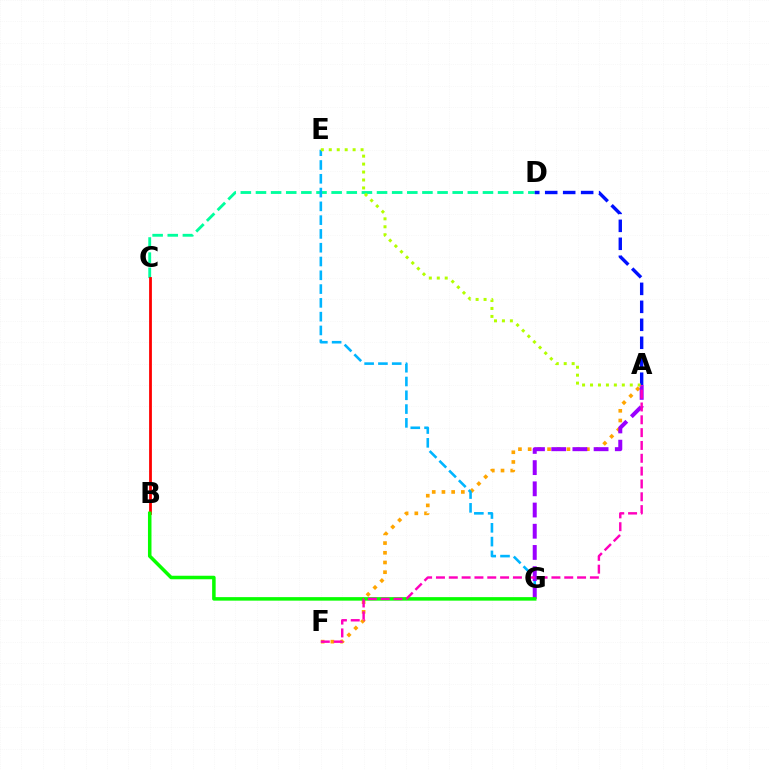{('A', 'F'): [{'color': '#ffa500', 'line_style': 'dotted', 'thickness': 2.64}, {'color': '#ff00bd', 'line_style': 'dashed', 'thickness': 1.74}], ('C', 'D'): [{'color': '#00ff9d', 'line_style': 'dashed', 'thickness': 2.06}], ('E', 'G'): [{'color': '#00b5ff', 'line_style': 'dashed', 'thickness': 1.87}], ('B', 'C'): [{'color': '#ff0000', 'line_style': 'solid', 'thickness': 2.01}], ('A', 'G'): [{'color': '#9b00ff', 'line_style': 'dashed', 'thickness': 2.88}], ('A', 'D'): [{'color': '#0010ff', 'line_style': 'dashed', 'thickness': 2.44}], ('B', 'G'): [{'color': '#08ff00', 'line_style': 'solid', 'thickness': 2.54}], ('A', 'E'): [{'color': '#b3ff00', 'line_style': 'dotted', 'thickness': 2.16}]}